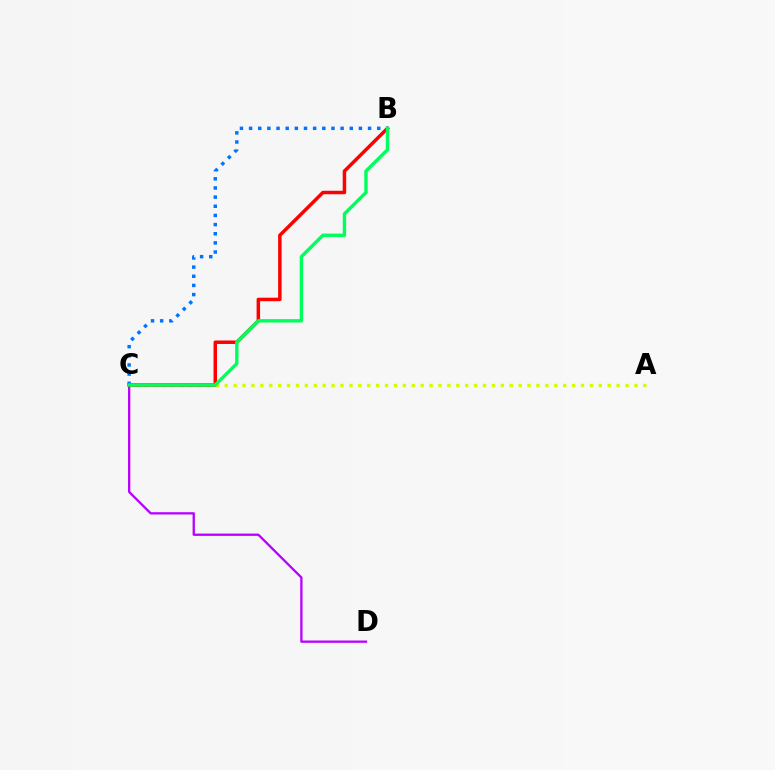{('C', 'D'): [{'color': '#b900ff', 'line_style': 'solid', 'thickness': 1.66}], ('A', 'C'): [{'color': '#d1ff00', 'line_style': 'dotted', 'thickness': 2.42}], ('B', 'C'): [{'color': '#ff0000', 'line_style': 'solid', 'thickness': 2.5}, {'color': '#0074ff', 'line_style': 'dotted', 'thickness': 2.49}, {'color': '#00ff5c', 'line_style': 'solid', 'thickness': 2.44}]}